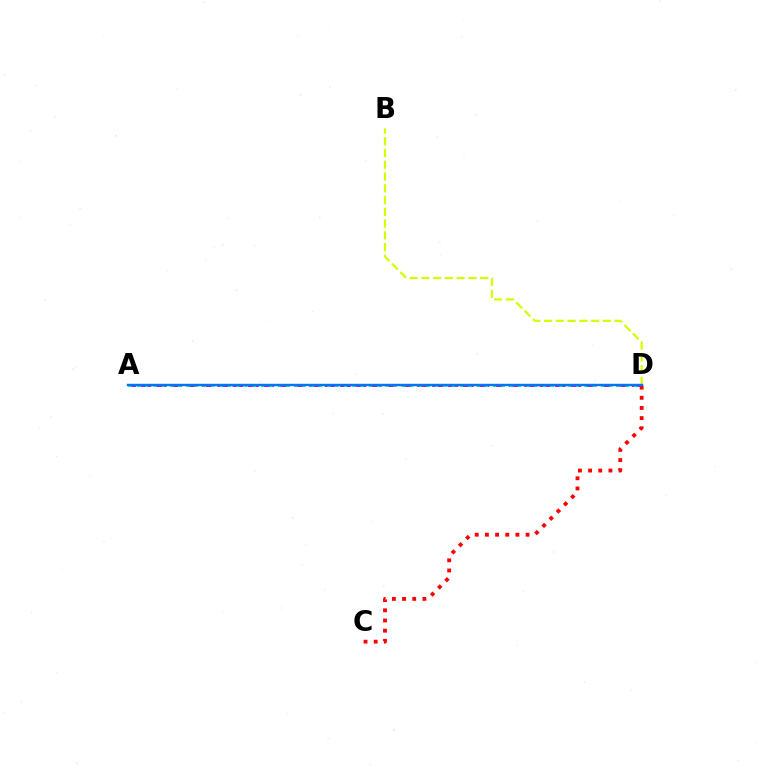{('B', 'D'): [{'color': '#d1ff00', 'line_style': 'dashed', 'thickness': 1.6}], ('A', 'D'): [{'color': '#b900ff', 'line_style': 'dashed', 'thickness': 2.09}, {'color': '#00ff5c', 'line_style': 'dotted', 'thickness': 2.25}, {'color': '#0074ff', 'line_style': 'solid', 'thickness': 1.73}], ('C', 'D'): [{'color': '#ff0000', 'line_style': 'dotted', 'thickness': 2.76}]}